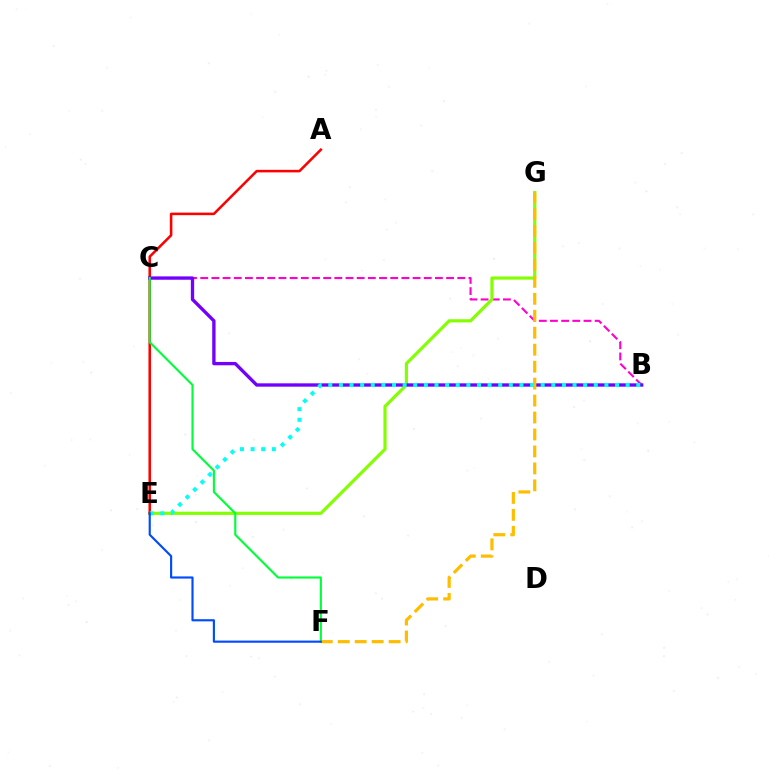{('B', 'C'): [{'color': '#ff00cf', 'line_style': 'dashed', 'thickness': 1.52}, {'color': '#7200ff', 'line_style': 'solid', 'thickness': 2.4}], ('E', 'G'): [{'color': '#84ff00', 'line_style': 'solid', 'thickness': 2.28}], ('A', 'E'): [{'color': '#ff0000', 'line_style': 'solid', 'thickness': 1.83}], ('C', 'F'): [{'color': '#00ff39', 'line_style': 'solid', 'thickness': 1.53}], ('F', 'G'): [{'color': '#ffbd00', 'line_style': 'dashed', 'thickness': 2.3}], ('B', 'E'): [{'color': '#00fff6', 'line_style': 'dotted', 'thickness': 2.89}], ('E', 'F'): [{'color': '#004bff', 'line_style': 'solid', 'thickness': 1.55}]}